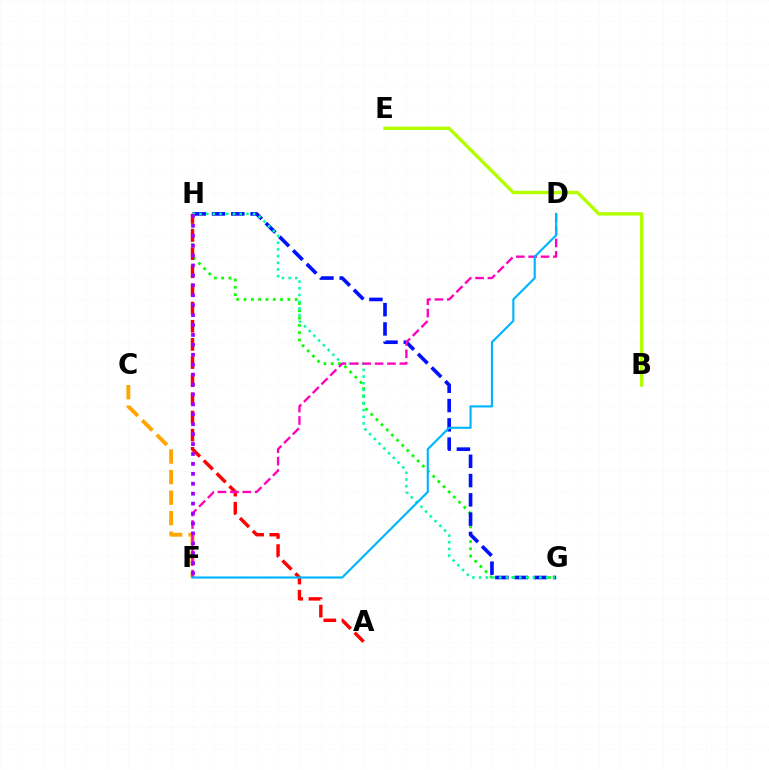{('G', 'H'): [{'color': '#08ff00', 'line_style': 'dotted', 'thickness': 1.98}, {'color': '#0010ff', 'line_style': 'dashed', 'thickness': 2.62}, {'color': '#00ff9d', 'line_style': 'dotted', 'thickness': 1.82}], ('A', 'H'): [{'color': '#ff0000', 'line_style': 'dashed', 'thickness': 2.47}], ('C', 'F'): [{'color': '#ffa500', 'line_style': 'dashed', 'thickness': 2.79}], ('B', 'E'): [{'color': '#b3ff00', 'line_style': 'solid', 'thickness': 2.46}], ('D', 'F'): [{'color': '#ff00bd', 'line_style': 'dashed', 'thickness': 1.68}, {'color': '#00b5ff', 'line_style': 'solid', 'thickness': 1.55}], ('F', 'H'): [{'color': '#9b00ff', 'line_style': 'dotted', 'thickness': 2.7}]}